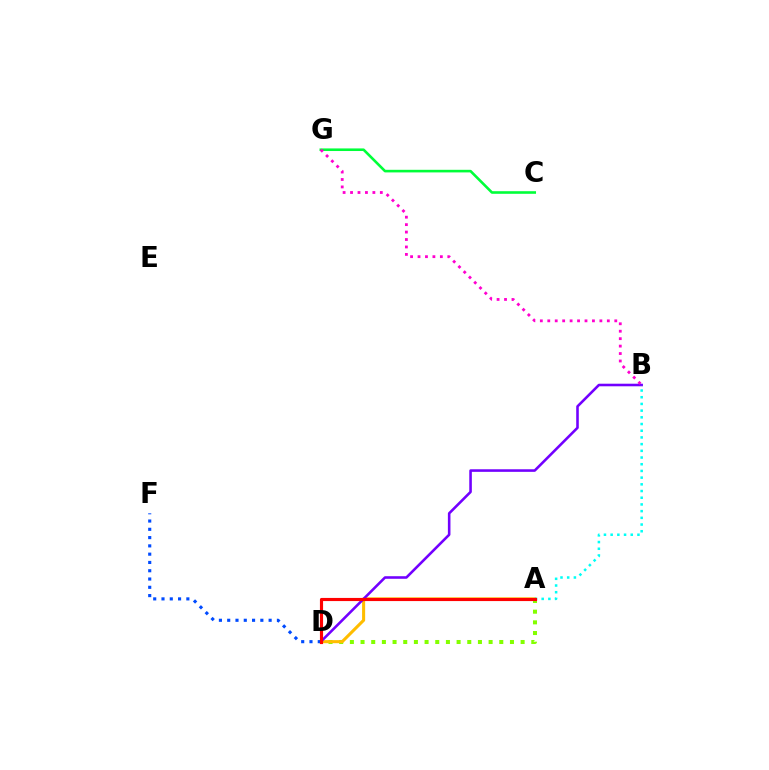{('A', 'D'): [{'color': '#84ff00', 'line_style': 'dotted', 'thickness': 2.9}, {'color': '#ffbd00', 'line_style': 'solid', 'thickness': 2.21}, {'color': '#ff0000', 'line_style': 'solid', 'thickness': 2.26}], ('C', 'G'): [{'color': '#00ff39', 'line_style': 'solid', 'thickness': 1.87}], ('B', 'D'): [{'color': '#7200ff', 'line_style': 'solid', 'thickness': 1.86}], ('B', 'G'): [{'color': '#ff00cf', 'line_style': 'dotted', 'thickness': 2.02}], ('A', 'B'): [{'color': '#00fff6', 'line_style': 'dotted', 'thickness': 1.82}], ('D', 'F'): [{'color': '#004bff', 'line_style': 'dotted', 'thickness': 2.25}]}